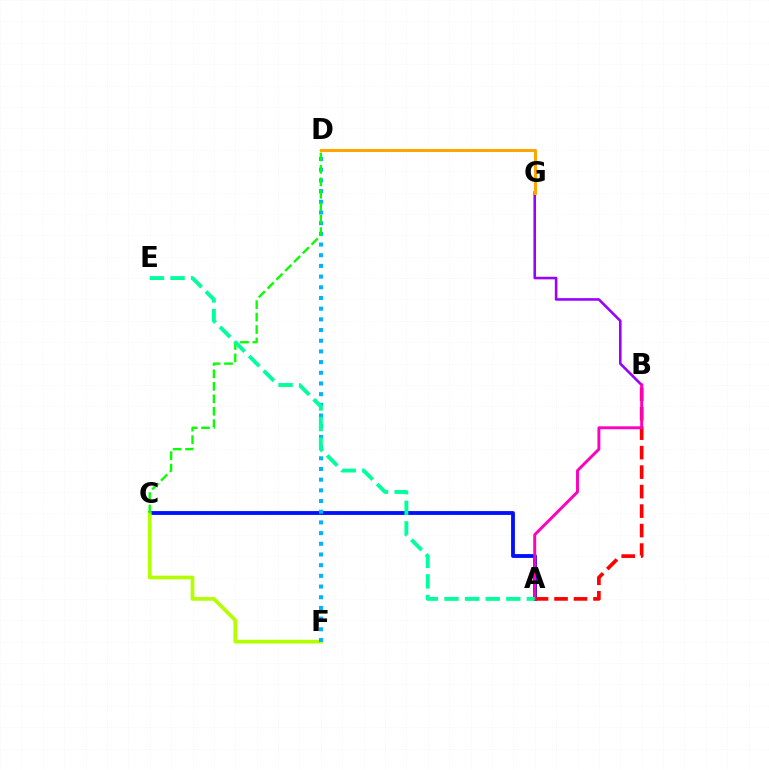{('B', 'G'): [{'color': '#9b00ff', 'line_style': 'solid', 'thickness': 1.86}], ('A', 'C'): [{'color': '#0010ff', 'line_style': 'solid', 'thickness': 2.76}], ('A', 'B'): [{'color': '#ff0000', 'line_style': 'dashed', 'thickness': 2.65}, {'color': '#ff00bd', 'line_style': 'solid', 'thickness': 2.1}], ('C', 'F'): [{'color': '#b3ff00', 'line_style': 'solid', 'thickness': 2.67}], ('D', 'F'): [{'color': '#00b5ff', 'line_style': 'dotted', 'thickness': 2.9}], ('C', 'D'): [{'color': '#08ff00', 'line_style': 'dashed', 'thickness': 1.69}], ('A', 'E'): [{'color': '#00ff9d', 'line_style': 'dashed', 'thickness': 2.8}], ('D', 'G'): [{'color': '#ffa500', 'line_style': 'solid', 'thickness': 2.17}]}